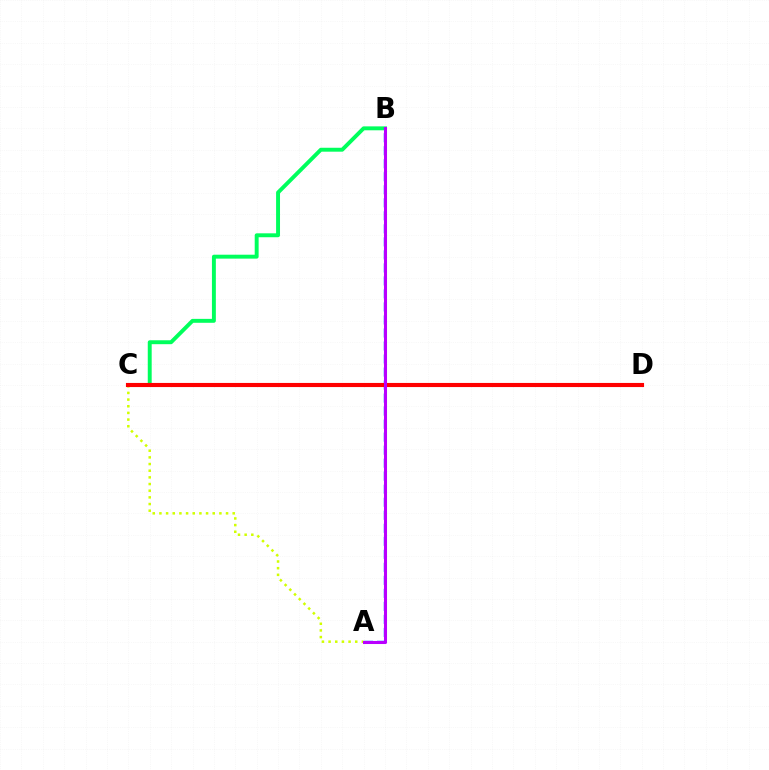{('A', 'C'): [{'color': '#d1ff00', 'line_style': 'dotted', 'thickness': 1.81}], ('B', 'C'): [{'color': '#00ff5c', 'line_style': 'solid', 'thickness': 2.82}], ('A', 'B'): [{'color': '#0074ff', 'line_style': 'dashed', 'thickness': 1.77}, {'color': '#b900ff', 'line_style': 'solid', 'thickness': 2.19}], ('C', 'D'): [{'color': '#ff0000', 'line_style': 'solid', 'thickness': 2.96}]}